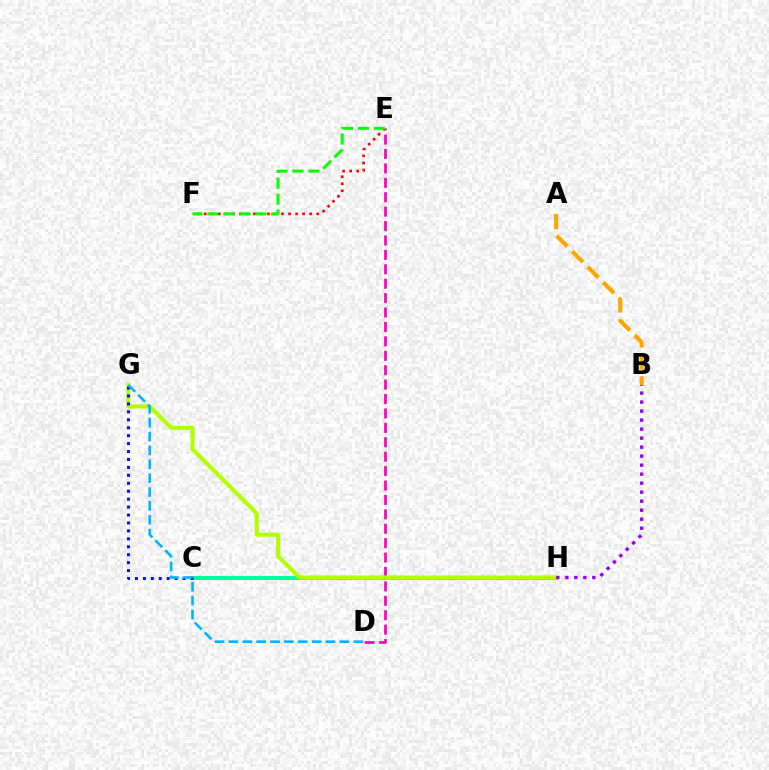{('D', 'E'): [{'color': '#ff00bd', 'line_style': 'dashed', 'thickness': 1.96}], ('C', 'H'): [{'color': '#00ff9d', 'line_style': 'solid', 'thickness': 2.91}], ('G', 'H'): [{'color': '#b3ff00', 'line_style': 'solid', 'thickness': 2.98}], ('B', 'H'): [{'color': '#9b00ff', 'line_style': 'dotted', 'thickness': 2.45}], ('C', 'G'): [{'color': '#0010ff', 'line_style': 'dotted', 'thickness': 2.16}], ('E', 'F'): [{'color': '#ff0000', 'line_style': 'dotted', 'thickness': 1.91}, {'color': '#08ff00', 'line_style': 'dashed', 'thickness': 2.17}], ('D', 'G'): [{'color': '#00b5ff', 'line_style': 'dashed', 'thickness': 1.89}], ('A', 'B'): [{'color': '#ffa500', 'line_style': 'dashed', 'thickness': 2.99}]}